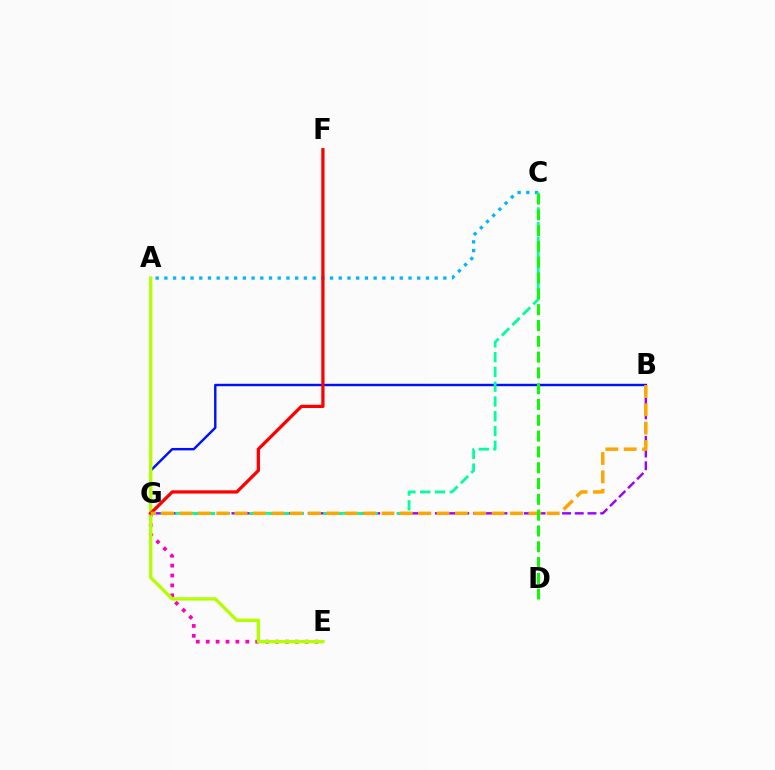{('E', 'G'): [{'color': '#ff00bd', 'line_style': 'dotted', 'thickness': 2.69}], ('B', 'G'): [{'color': '#9b00ff', 'line_style': 'dashed', 'thickness': 1.73}, {'color': '#0010ff', 'line_style': 'solid', 'thickness': 1.74}, {'color': '#ffa500', 'line_style': 'dashed', 'thickness': 2.49}], ('A', 'C'): [{'color': '#00b5ff', 'line_style': 'dotted', 'thickness': 2.37}], ('C', 'G'): [{'color': '#00ff9d', 'line_style': 'dashed', 'thickness': 2.01}], ('A', 'E'): [{'color': '#b3ff00', 'line_style': 'solid', 'thickness': 2.4}], ('F', 'G'): [{'color': '#ff0000', 'line_style': 'solid', 'thickness': 2.35}], ('C', 'D'): [{'color': '#08ff00', 'line_style': 'dashed', 'thickness': 2.15}]}